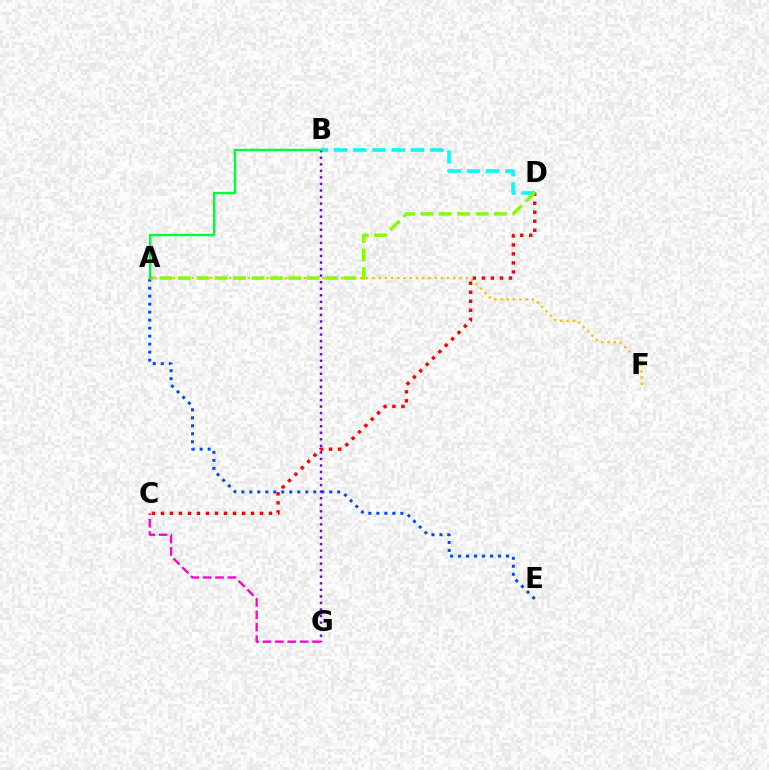{('A', 'F'): [{'color': '#ffbd00', 'line_style': 'dotted', 'thickness': 1.69}], ('A', 'E'): [{'color': '#004bff', 'line_style': 'dotted', 'thickness': 2.17}], ('C', 'D'): [{'color': '#ff0000', 'line_style': 'dotted', 'thickness': 2.45}], ('B', 'D'): [{'color': '#00fff6', 'line_style': 'dashed', 'thickness': 2.61}], ('B', 'G'): [{'color': '#7200ff', 'line_style': 'dotted', 'thickness': 1.78}], ('C', 'G'): [{'color': '#ff00cf', 'line_style': 'dashed', 'thickness': 1.68}], ('A', 'D'): [{'color': '#84ff00', 'line_style': 'dashed', 'thickness': 2.5}], ('A', 'B'): [{'color': '#00ff39', 'line_style': 'solid', 'thickness': 1.72}]}